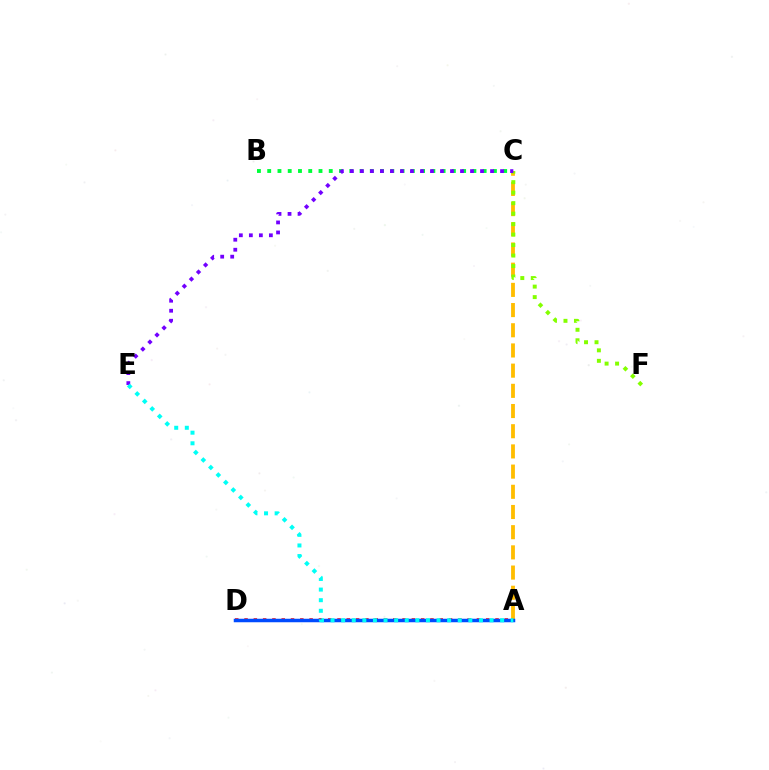{('A', 'D'): [{'color': '#ff0000', 'line_style': 'dotted', 'thickness': 2.53}, {'color': '#ff00cf', 'line_style': 'solid', 'thickness': 2.07}, {'color': '#004bff', 'line_style': 'solid', 'thickness': 2.52}], ('B', 'C'): [{'color': '#00ff39', 'line_style': 'dotted', 'thickness': 2.79}], ('A', 'C'): [{'color': '#ffbd00', 'line_style': 'dashed', 'thickness': 2.74}], ('C', 'F'): [{'color': '#84ff00', 'line_style': 'dotted', 'thickness': 2.85}], ('C', 'E'): [{'color': '#7200ff', 'line_style': 'dotted', 'thickness': 2.72}], ('A', 'E'): [{'color': '#00fff6', 'line_style': 'dotted', 'thickness': 2.88}]}